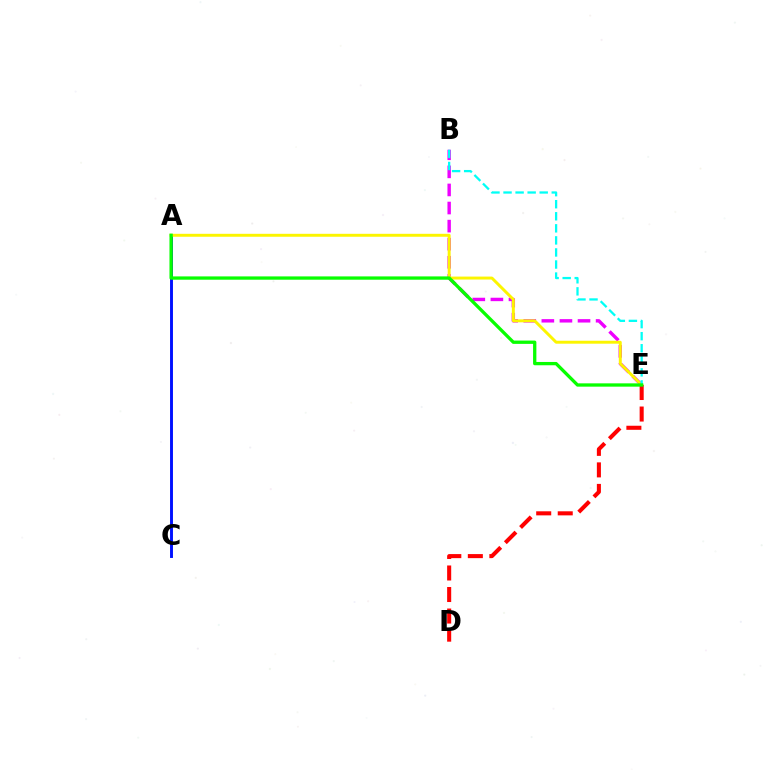{('A', 'C'): [{'color': '#0010ff', 'line_style': 'solid', 'thickness': 2.1}], ('B', 'E'): [{'color': '#ee00ff', 'line_style': 'dashed', 'thickness': 2.46}, {'color': '#00fff6', 'line_style': 'dashed', 'thickness': 1.64}], ('A', 'E'): [{'color': '#fcf500', 'line_style': 'solid', 'thickness': 2.12}, {'color': '#08ff00', 'line_style': 'solid', 'thickness': 2.38}], ('D', 'E'): [{'color': '#ff0000', 'line_style': 'dashed', 'thickness': 2.92}]}